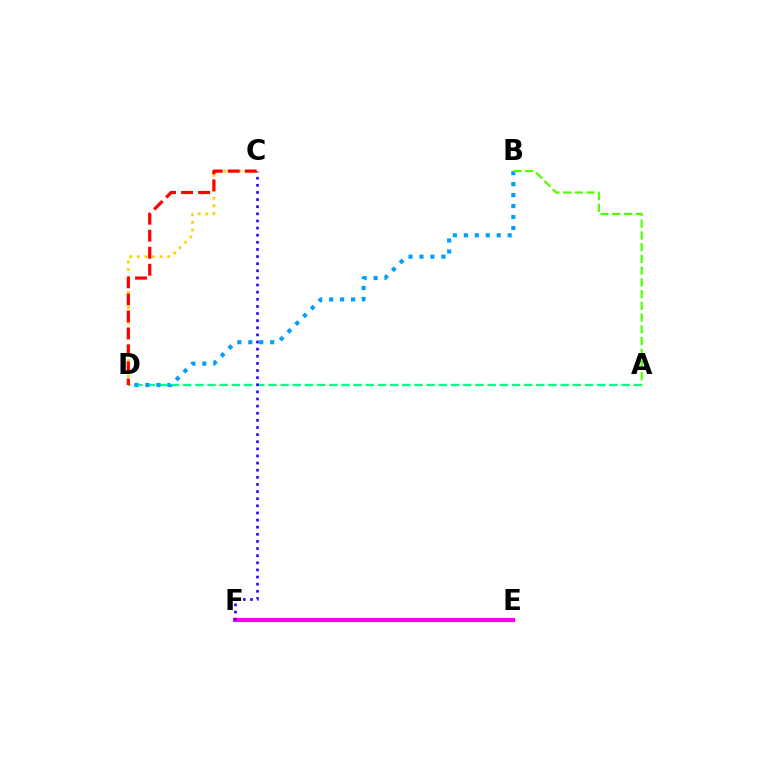{('A', 'D'): [{'color': '#00ff86', 'line_style': 'dashed', 'thickness': 1.65}], ('E', 'F'): [{'color': '#ff00ed', 'line_style': 'solid', 'thickness': 3.0}], ('B', 'D'): [{'color': '#009eff', 'line_style': 'dotted', 'thickness': 2.98}], ('C', 'D'): [{'color': '#ffd500', 'line_style': 'dotted', 'thickness': 2.06}, {'color': '#ff0000', 'line_style': 'dashed', 'thickness': 2.31}], ('C', 'F'): [{'color': '#3700ff', 'line_style': 'dotted', 'thickness': 1.94}], ('A', 'B'): [{'color': '#4fff00', 'line_style': 'dashed', 'thickness': 1.59}]}